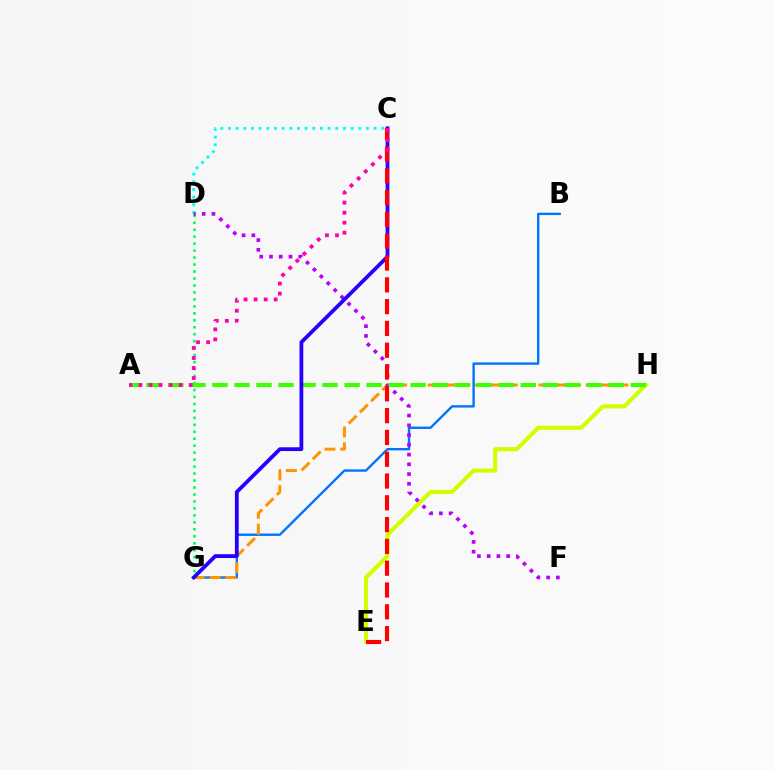{('B', 'G'): [{'color': '#0074ff', 'line_style': 'solid', 'thickness': 1.71}], ('E', 'H'): [{'color': '#d1ff00', 'line_style': 'solid', 'thickness': 2.96}], ('G', 'H'): [{'color': '#ff9400', 'line_style': 'dashed', 'thickness': 2.15}], ('D', 'G'): [{'color': '#00ff5c', 'line_style': 'dotted', 'thickness': 1.89}], ('C', 'D'): [{'color': '#00fff6', 'line_style': 'dotted', 'thickness': 2.08}], ('D', 'F'): [{'color': '#b900ff', 'line_style': 'dotted', 'thickness': 2.65}], ('A', 'H'): [{'color': '#3dff00', 'line_style': 'dashed', 'thickness': 2.99}], ('C', 'G'): [{'color': '#2500ff', 'line_style': 'solid', 'thickness': 2.72}], ('C', 'E'): [{'color': '#ff0000', 'line_style': 'dashed', 'thickness': 2.96}], ('A', 'C'): [{'color': '#ff00ac', 'line_style': 'dotted', 'thickness': 2.73}]}